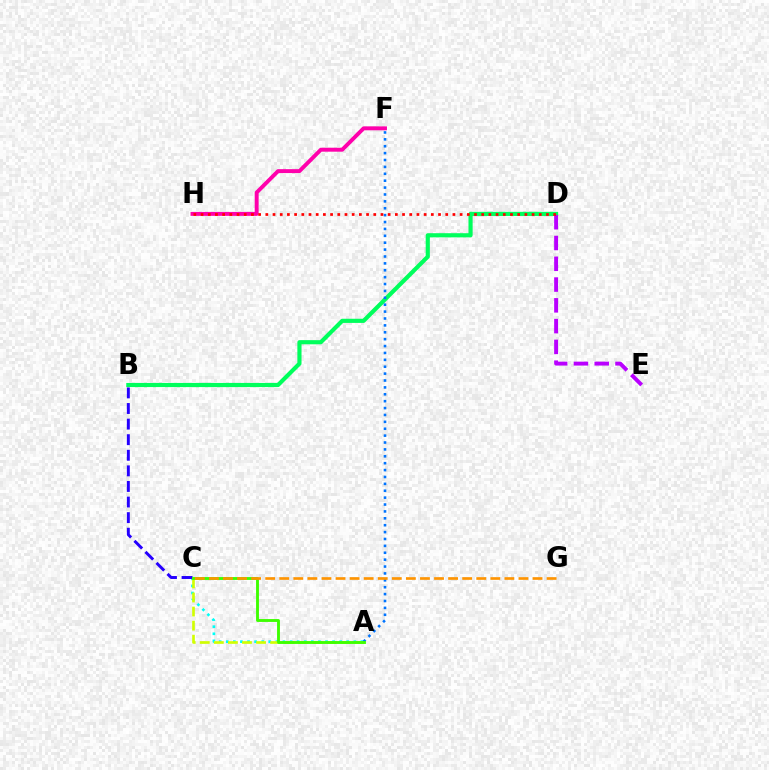{('B', 'D'): [{'color': '#00ff5c', 'line_style': 'solid', 'thickness': 2.99}], ('A', 'C'): [{'color': '#00fff6', 'line_style': 'dotted', 'thickness': 1.93}, {'color': '#d1ff00', 'line_style': 'dashed', 'thickness': 1.91}, {'color': '#3dff00', 'line_style': 'solid', 'thickness': 2.07}], ('F', 'H'): [{'color': '#ff00ac', 'line_style': 'solid', 'thickness': 2.82}], ('B', 'C'): [{'color': '#2500ff', 'line_style': 'dashed', 'thickness': 2.12}], ('D', 'E'): [{'color': '#b900ff', 'line_style': 'dashed', 'thickness': 2.82}], ('A', 'F'): [{'color': '#0074ff', 'line_style': 'dotted', 'thickness': 1.87}], ('D', 'H'): [{'color': '#ff0000', 'line_style': 'dotted', 'thickness': 1.96}], ('C', 'G'): [{'color': '#ff9400', 'line_style': 'dashed', 'thickness': 1.91}]}